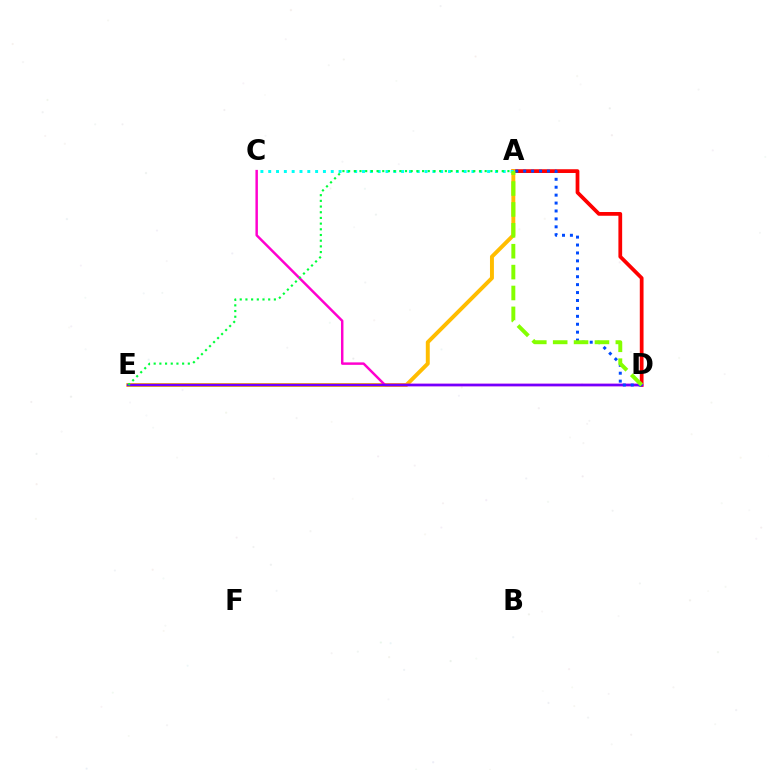{('A', 'D'): [{'color': '#ff0000', 'line_style': 'solid', 'thickness': 2.7}, {'color': '#004bff', 'line_style': 'dotted', 'thickness': 2.15}, {'color': '#84ff00', 'line_style': 'dashed', 'thickness': 2.84}], ('A', 'E'): [{'color': '#ffbd00', 'line_style': 'solid', 'thickness': 2.83}, {'color': '#00ff39', 'line_style': 'dotted', 'thickness': 1.55}], ('C', 'D'): [{'color': '#ff00cf', 'line_style': 'solid', 'thickness': 1.77}], ('D', 'E'): [{'color': '#7200ff', 'line_style': 'solid', 'thickness': 1.78}], ('A', 'C'): [{'color': '#00fff6', 'line_style': 'dotted', 'thickness': 2.12}]}